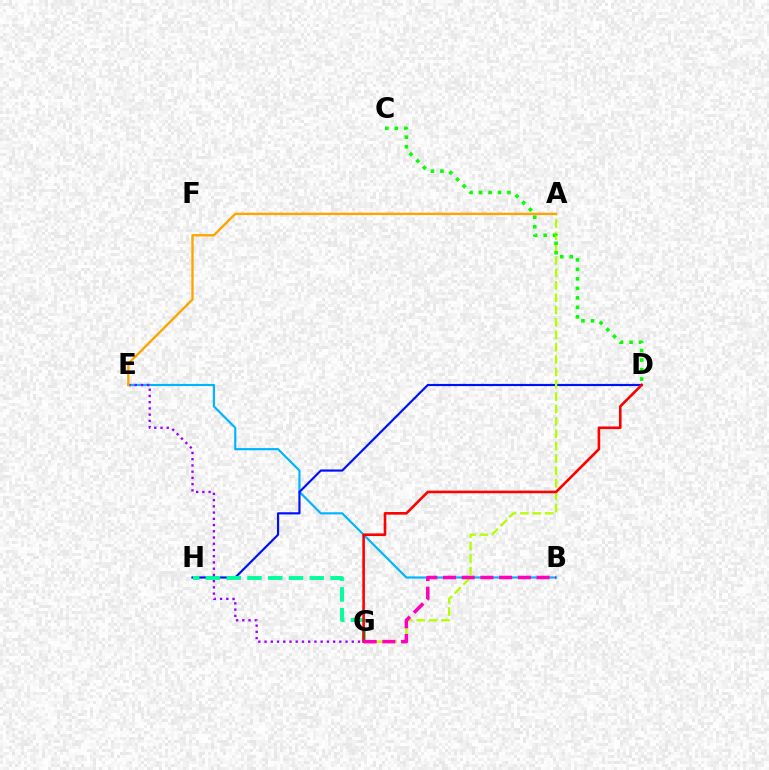{('B', 'E'): [{'color': '#00b5ff', 'line_style': 'solid', 'thickness': 1.57}], ('D', 'H'): [{'color': '#0010ff', 'line_style': 'solid', 'thickness': 1.57}], ('A', 'G'): [{'color': '#b3ff00', 'line_style': 'dashed', 'thickness': 1.68}], ('G', 'H'): [{'color': '#00ff9d', 'line_style': 'dashed', 'thickness': 2.82}], ('D', 'G'): [{'color': '#ff0000', 'line_style': 'solid', 'thickness': 1.89}], ('B', 'G'): [{'color': '#ff00bd', 'line_style': 'dashed', 'thickness': 2.54}], ('E', 'G'): [{'color': '#9b00ff', 'line_style': 'dotted', 'thickness': 1.69}], ('C', 'D'): [{'color': '#08ff00', 'line_style': 'dotted', 'thickness': 2.58}], ('A', 'E'): [{'color': '#ffa500', 'line_style': 'solid', 'thickness': 1.71}]}